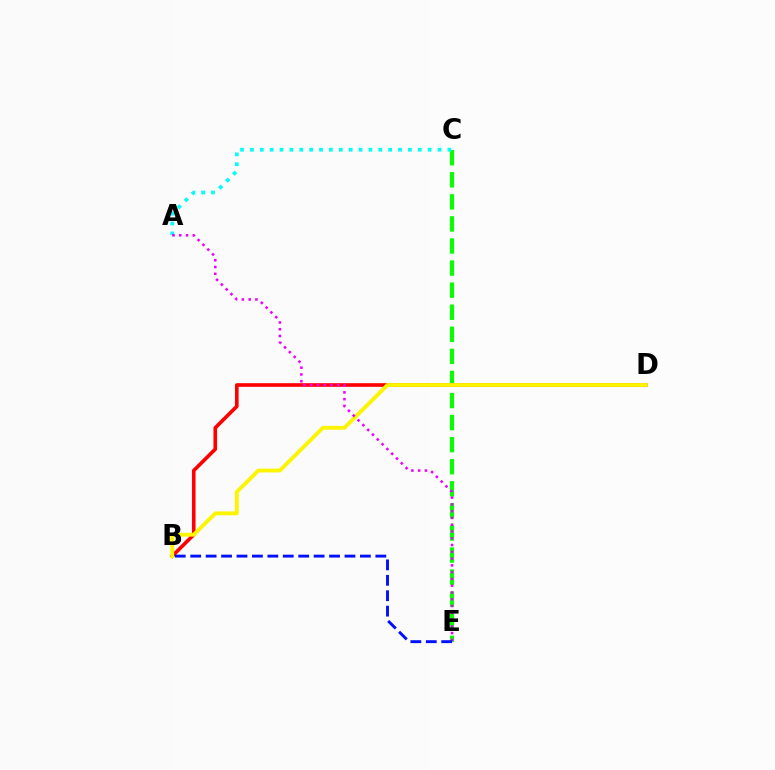{('C', 'E'): [{'color': '#08ff00', 'line_style': 'dashed', 'thickness': 3.0}], ('B', 'D'): [{'color': '#ff0000', 'line_style': 'solid', 'thickness': 2.61}, {'color': '#fcf500', 'line_style': 'solid', 'thickness': 2.77}], ('A', 'C'): [{'color': '#00fff6', 'line_style': 'dotted', 'thickness': 2.68}], ('A', 'E'): [{'color': '#ee00ff', 'line_style': 'dotted', 'thickness': 1.84}], ('B', 'E'): [{'color': '#0010ff', 'line_style': 'dashed', 'thickness': 2.1}]}